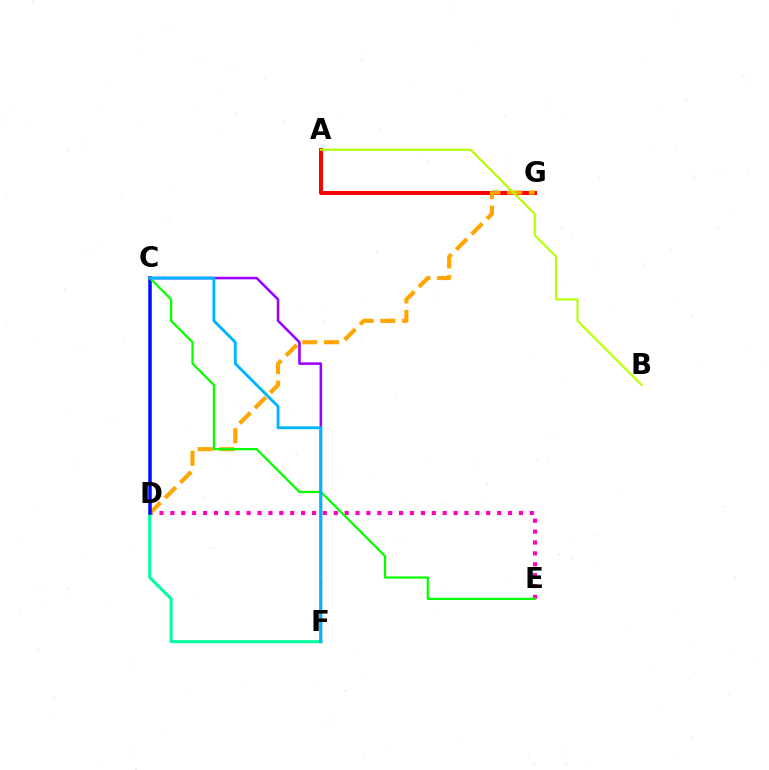{('A', 'G'): [{'color': '#ff0000', 'line_style': 'solid', 'thickness': 2.89}], ('D', 'E'): [{'color': '#ff00bd', 'line_style': 'dotted', 'thickness': 2.96}], ('D', 'F'): [{'color': '#00ff9d', 'line_style': 'solid', 'thickness': 2.2}], ('D', 'G'): [{'color': '#ffa500', 'line_style': 'dashed', 'thickness': 2.95}], ('C', 'D'): [{'color': '#0010ff', 'line_style': 'solid', 'thickness': 2.55}], ('C', 'E'): [{'color': '#08ff00', 'line_style': 'solid', 'thickness': 1.6}], ('A', 'B'): [{'color': '#b3ff00', 'line_style': 'solid', 'thickness': 1.53}], ('C', 'F'): [{'color': '#9b00ff', 'line_style': 'solid', 'thickness': 1.84}, {'color': '#00b5ff', 'line_style': 'solid', 'thickness': 2.07}]}